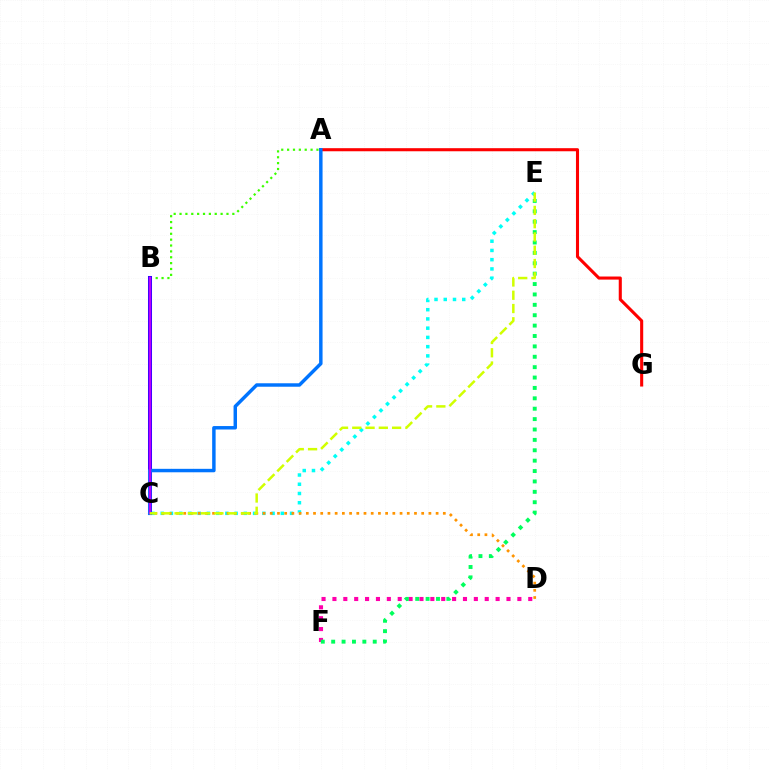{('D', 'F'): [{'color': '#ff00ac', 'line_style': 'dotted', 'thickness': 2.96}], ('C', 'E'): [{'color': '#00fff6', 'line_style': 'dotted', 'thickness': 2.51}, {'color': '#d1ff00', 'line_style': 'dashed', 'thickness': 1.8}], ('A', 'G'): [{'color': '#ff0000', 'line_style': 'solid', 'thickness': 2.22}], ('A', 'B'): [{'color': '#3dff00', 'line_style': 'dotted', 'thickness': 1.59}], ('C', 'D'): [{'color': '#ff9400', 'line_style': 'dotted', 'thickness': 1.96}], ('B', 'C'): [{'color': '#2500ff', 'line_style': 'solid', 'thickness': 2.89}, {'color': '#b900ff', 'line_style': 'solid', 'thickness': 1.73}], ('A', 'C'): [{'color': '#0074ff', 'line_style': 'solid', 'thickness': 2.49}], ('E', 'F'): [{'color': '#00ff5c', 'line_style': 'dotted', 'thickness': 2.82}]}